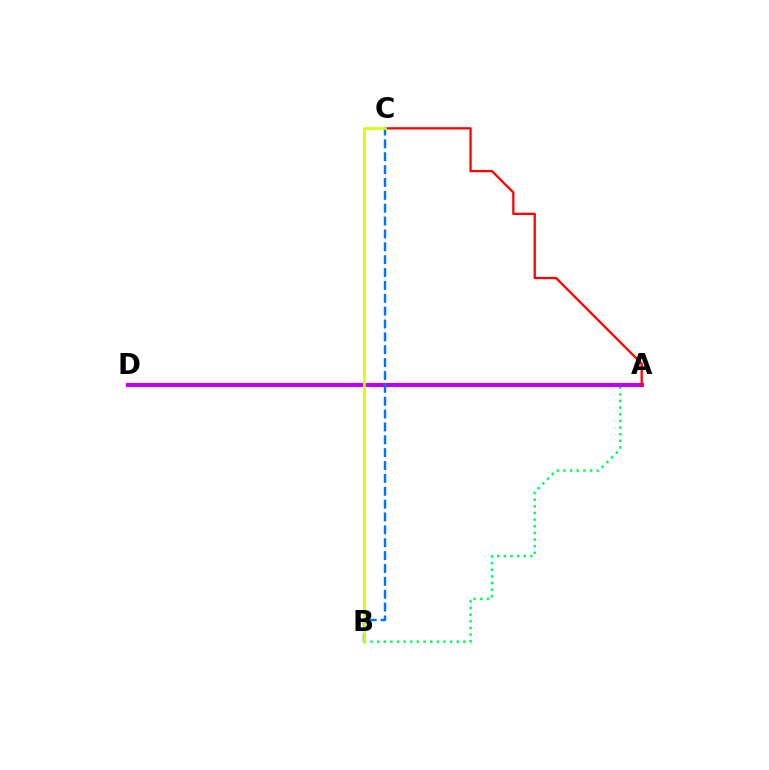{('A', 'B'): [{'color': '#00ff5c', 'line_style': 'dotted', 'thickness': 1.8}], ('A', 'D'): [{'color': '#b900ff', 'line_style': 'solid', 'thickness': 2.98}], ('A', 'C'): [{'color': '#ff0000', 'line_style': 'solid', 'thickness': 1.64}], ('B', 'C'): [{'color': '#0074ff', 'line_style': 'dashed', 'thickness': 1.75}, {'color': '#d1ff00', 'line_style': 'solid', 'thickness': 1.92}]}